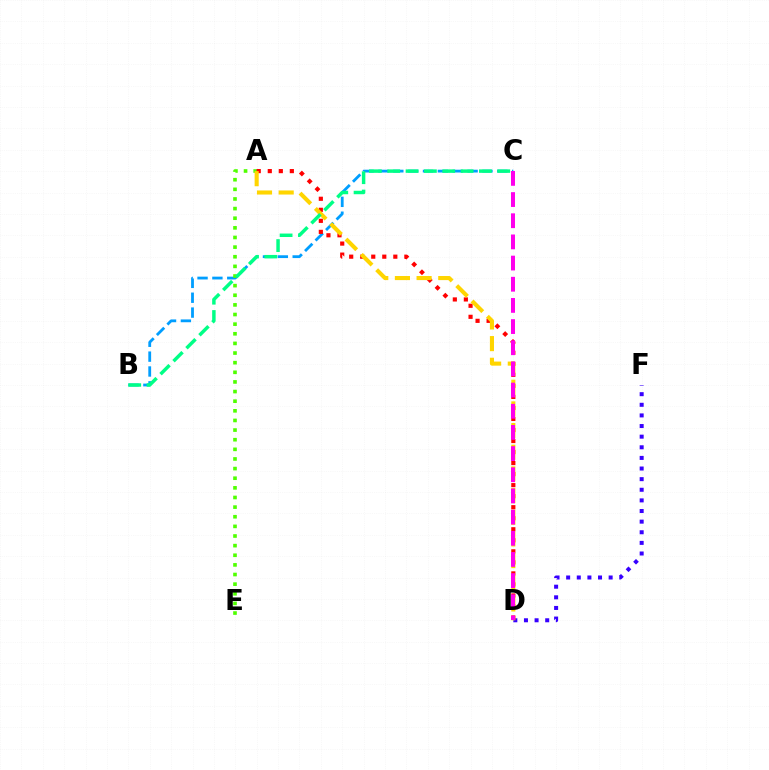{('B', 'C'): [{'color': '#009eff', 'line_style': 'dashed', 'thickness': 2.02}, {'color': '#00ff86', 'line_style': 'dashed', 'thickness': 2.49}], ('A', 'E'): [{'color': '#4fff00', 'line_style': 'dotted', 'thickness': 2.62}], ('D', 'F'): [{'color': '#3700ff', 'line_style': 'dotted', 'thickness': 2.89}], ('A', 'D'): [{'color': '#ff0000', 'line_style': 'dotted', 'thickness': 3.0}, {'color': '#ffd500', 'line_style': 'dashed', 'thickness': 2.94}], ('C', 'D'): [{'color': '#ff00ed', 'line_style': 'dashed', 'thickness': 2.88}]}